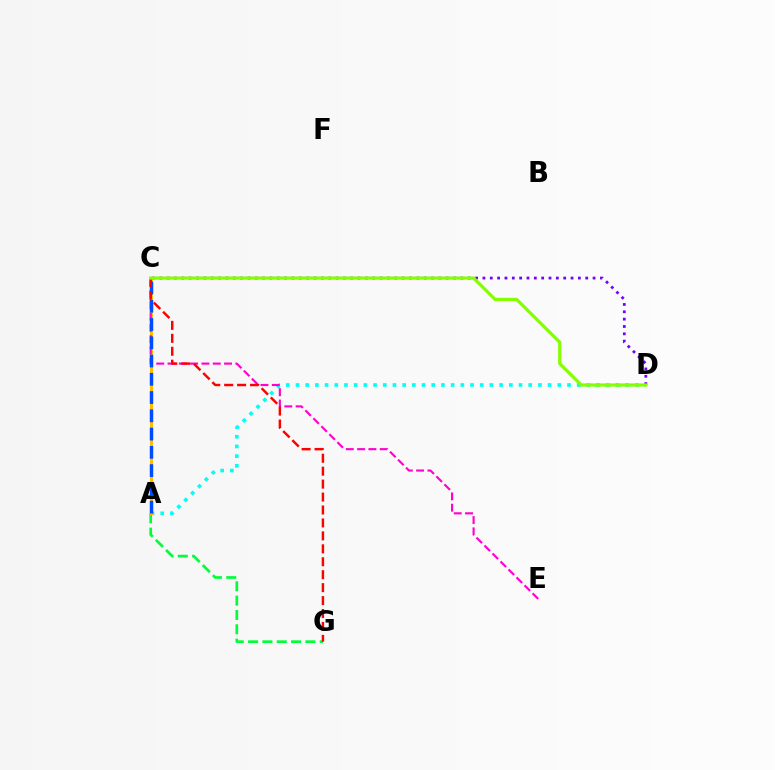{('A', 'D'): [{'color': '#00fff6', 'line_style': 'dotted', 'thickness': 2.63}], ('C', 'D'): [{'color': '#7200ff', 'line_style': 'dotted', 'thickness': 2.0}, {'color': '#84ff00', 'line_style': 'solid', 'thickness': 2.3}], ('A', 'G'): [{'color': '#00ff39', 'line_style': 'dashed', 'thickness': 1.95}], ('A', 'C'): [{'color': '#ffbd00', 'line_style': 'solid', 'thickness': 2.18}, {'color': '#004bff', 'line_style': 'dashed', 'thickness': 2.48}], ('C', 'E'): [{'color': '#ff00cf', 'line_style': 'dashed', 'thickness': 1.54}], ('C', 'G'): [{'color': '#ff0000', 'line_style': 'dashed', 'thickness': 1.76}]}